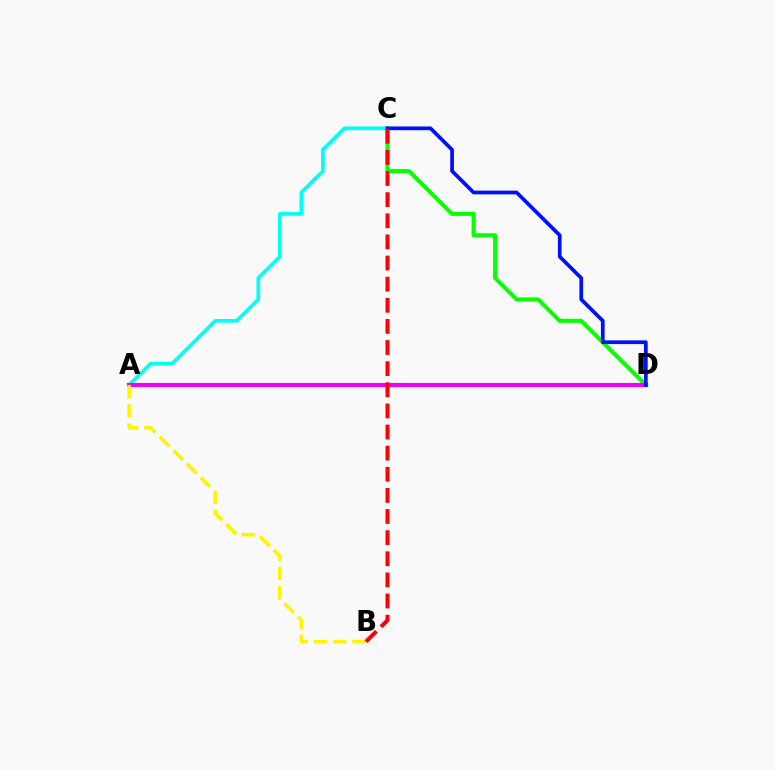{('A', 'C'): [{'color': '#00fff6', 'line_style': 'solid', 'thickness': 2.67}], ('C', 'D'): [{'color': '#08ff00', 'line_style': 'solid', 'thickness': 2.91}, {'color': '#0010ff', 'line_style': 'solid', 'thickness': 2.67}], ('A', 'D'): [{'color': '#ee00ff', 'line_style': 'solid', 'thickness': 2.96}], ('A', 'B'): [{'color': '#fcf500', 'line_style': 'dashed', 'thickness': 2.62}], ('B', 'C'): [{'color': '#ff0000', 'line_style': 'dashed', 'thickness': 2.87}]}